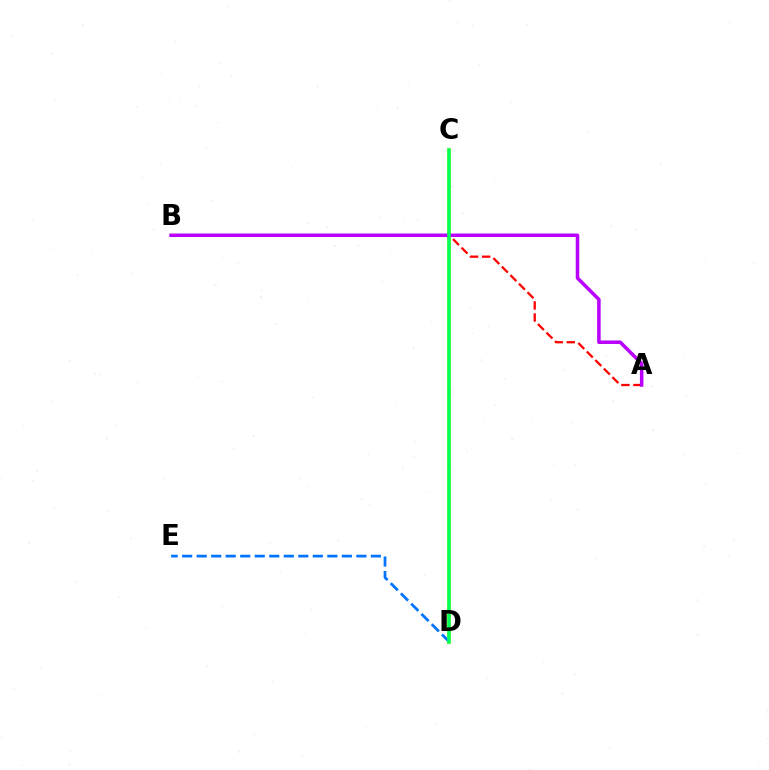{('C', 'D'): [{'color': '#d1ff00', 'line_style': 'solid', 'thickness': 2.77}, {'color': '#00ff5c', 'line_style': 'solid', 'thickness': 2.53}], ('A', 'B'): [{'color': '#ff0000', 'line_style': 'dashed', 'thickness': 1.64}, {'color': '#b900ff', 'line_style': 'solid', 'thickness': 2.53}], ('D', 'E'): [{'color': '#0074ff', 'line_style': 'dashed', 'thickness': 1.97}]}